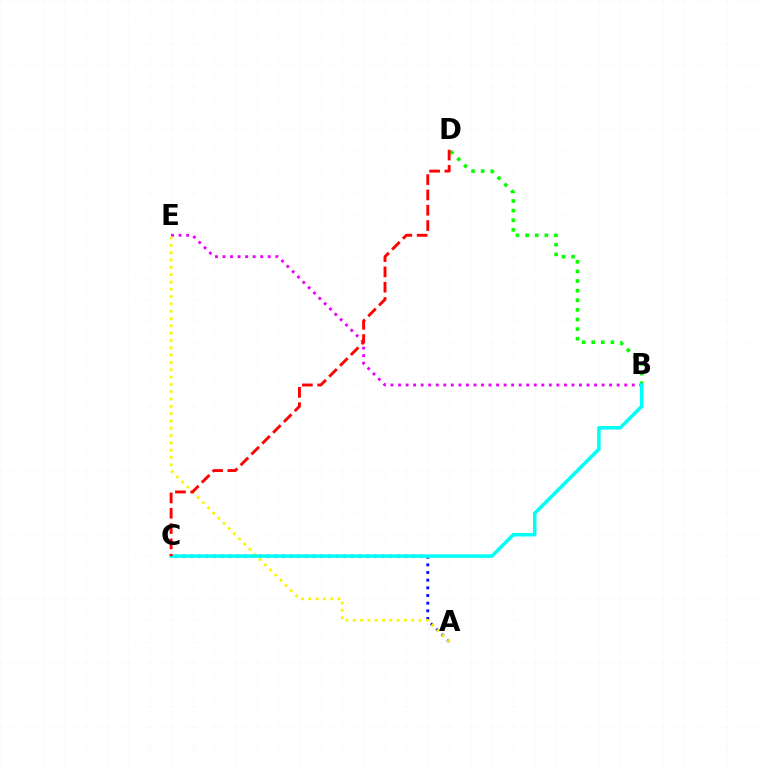{('A', 'C'): [{'color': '#0010ff', 'line_style': 'dotted', 'thickness': 2.08}], ('B', 'D'): [{'color': '#08ff00', 'line_style': 'dotted', 'thickness': 2.61}], ('B', 'E'): [{'color': '#ee00ff', 'line_style': 'dotted', 'thickness': 2.05}], ('A', 'E'): [{'color': '#fcf500', 'line_style': 'dotted', 'thickness': 1.99}], ('B', 'C'): [{'color': '#00fff6', 'line_style': 'solid', 'thickness': 2.52}], ('C', 'D'): [{'color': '#ff0000', 'line_style': 'dashed', 'thickness': 2.08}]}